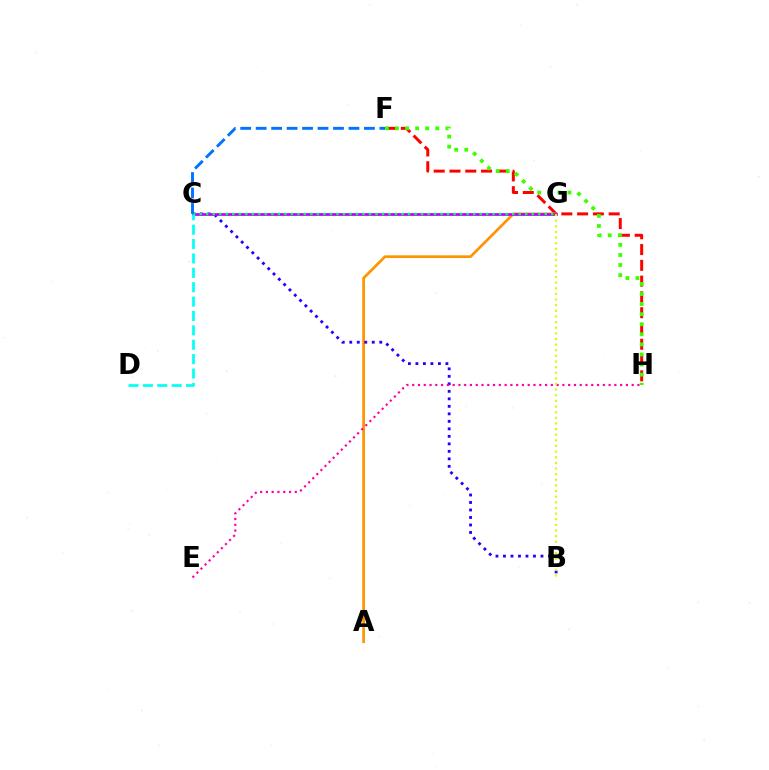{('F', 'H'): [{'color': '#ff0000', 'line_style': 'dashed', 'thickness': 2.14}, {'color': '#3dff00', 'line_style': 'dotted', 'thickness': 2.74}], ('A', 'G'): [{'color': '#ff9400', 'line_style': 'solid', 'thickness': 1.95}], ('B', 'C'): [{'color': '#2500ff', 'line_style': 'dotted', 'thickness': 2.04}], ('C', 'G'): [{'color': '#b900ff', 'line_style': 'solid', 'thickness': 1.96}, {'color': '#00ff5c', 'line_style': 'dotted', 'thickness': 1.77}], ('E', 'H'): [{'color': '#ff00ac', 'line_style': 'dotted', 'thickness': 1.57}], ('C', 'D'): [{'color': '#00fff6', 'line_style': 'dashed', 'thickness': 1.95}], ('C', 'F'): [{'color': '#0074ff', 'line_style': 'dashed', 'thickness': 2.1}], ('B', 'G'): [{'color': '#d1ff00', 'line_style': 'dotted', 'thickness': 1.53}]}